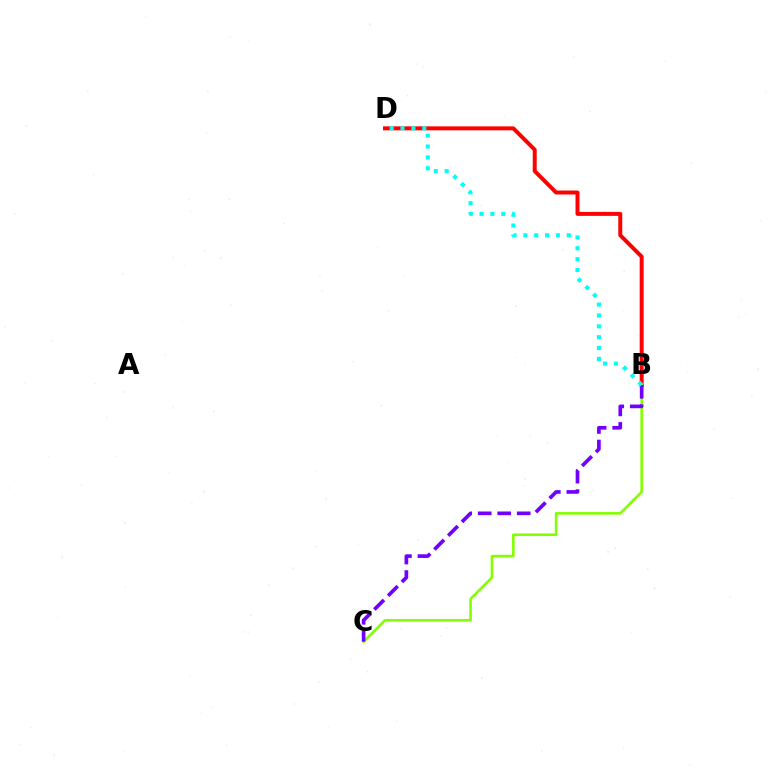{('B', 'D'): [{'color': '#ff0000', 'line_style': 'solid', 'thickness': 2.86}, {'color': '#00fff6', 'line_style': 'dotted', 'thickness': 2.95}], ('B', 'C'): [{'color': '#84ff00', 'line_style': 'solid', 'thickness': 1.88}, {'color': '#7200ff', 'line_style': 'dashed', 'thickness': 2.65}]}